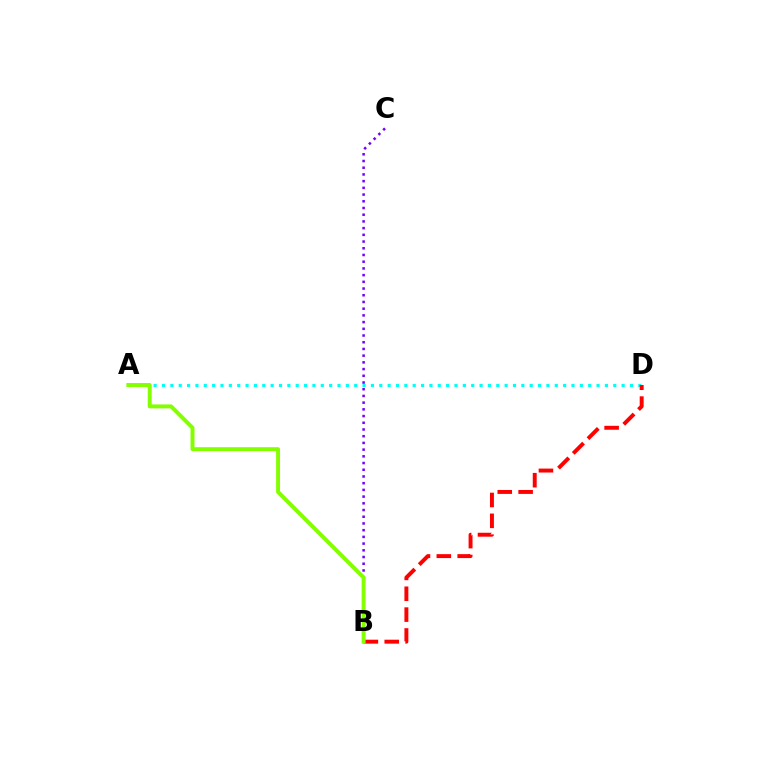{('A', 'D'): [{'color': '#00fff6', 'line_style': 'dotted', 'thickness': 2.27}], ('B', 'C'): [{'color': '#7200ff', 'line_style': 'dotted', 'thickness': 1.82}], ('B', 'D'): [{'color': '#ff0000', 'line_style': 'dashed', 'thickness': 2.83}], ('A', 'B'): [{'color': '#84ff00', 'line_style': 'solid', 'thickness': 2.84}]}